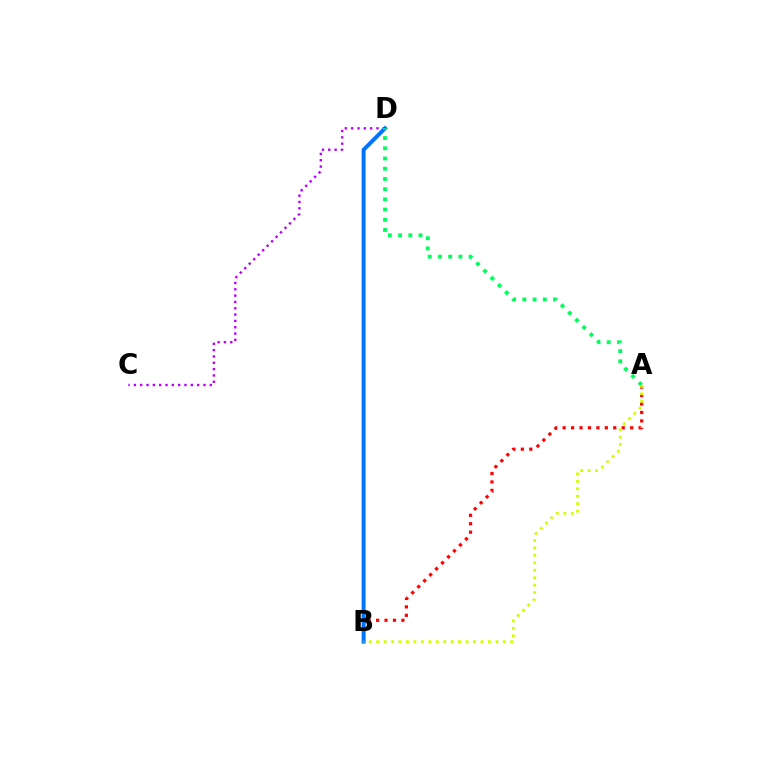{('C', 'D'): [{'color': '#b900ff', 'line_style': 'dotted', 'thickness': 1.72}], ('A', 'B'): [{'color': '#ff0000', 'line_style': 'dotted', 'thickness': 2.29}, {'color': '#d1ff00', 'line_style': 'dotted', 'thickness': 2.02}], ('B', 'D'): [{'color': '#0074ff', 'line_style': 'solid', 'thickness': 2.85}], ('A', 'D'): [{'color': '#00ff5c', 'line_style': 'dotted', 'thickness': 2.77}]}